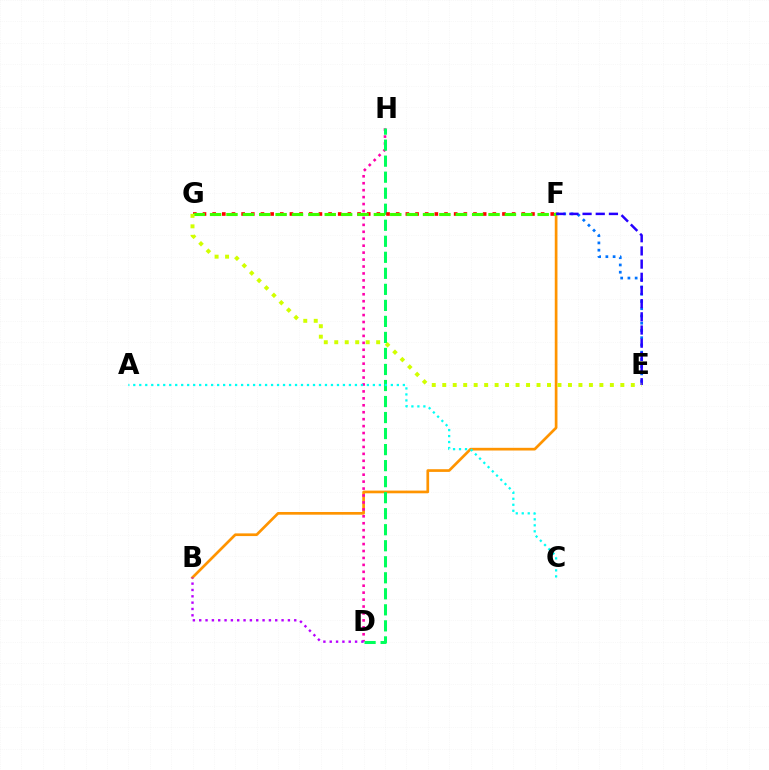{('E', 'F'): [{'color': '#0074ff', 'line_style': 'dotted', 'thickness': 1.97}, {'color': '#2500ff', 'line_style': 'dashed', 'thickness': 1.79}], ('B', 'F'): [{'color': '#ff9400', 'line_style': 'solid', 'thickness': 1.94}], ('D', 'H'): [{'color': '#ff00ac', 'line_style': 'dotted', 'thickness': 1.89}, {'color': '#00ff5c', 'line_style': 'dashed', 'thickness': 2.18}], ('A', 'C'): [{'color': '#00fff6', 'line_style': 'dotted', 'thickness': 1.63}], ('F', 'G'): [{'color': '#ff0000', 'line_style': 'dotted', 'thickness': 2.62}, {'color': '#3dff00', 'line_style': 'dashed', 'thickness': 2.23}], ('B', 'D'): [{'color': '#b900ff', 'line_style': 'dotted', 'thickness': 1.72}], ('E', 'G'): [{'color': '#d1ff00', 'line_style': 'dotted', 'thickness': 2.85}]}